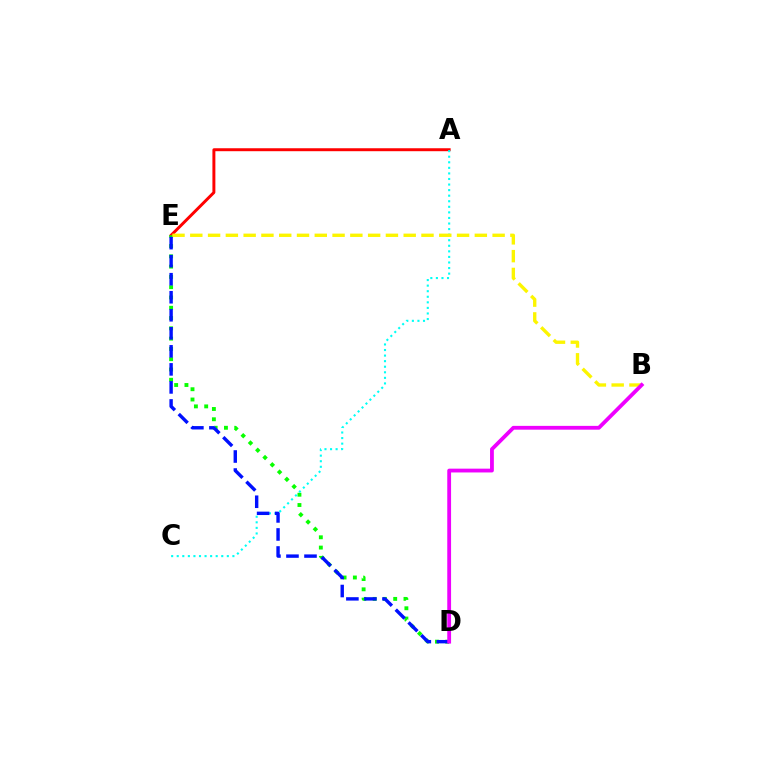{('A', 'E'): [{'color': '#ff0000', 'line_style': 'solid', 'thickness': 2.13}], ('D', 'E'): [{'color': '#08ff00', 'line_style': 'dotted', 'thickness': 2.79}, {'color': '#0010ff', 'line_style': 'dashed', 'thickness': 2.45}], ('A', 'C'): [{'color': '#00fff6', 'line_style': 'dotted', 'thickness': 1.51}], ('B', 'E'): [{'color': '#fcf500', 'line_style': 'dashed', 'thickness': 2.42}], ('B', 'D'): [{'color': '#ee00ff', 'line_style': 'solid', 'thickness': 2.74}]}